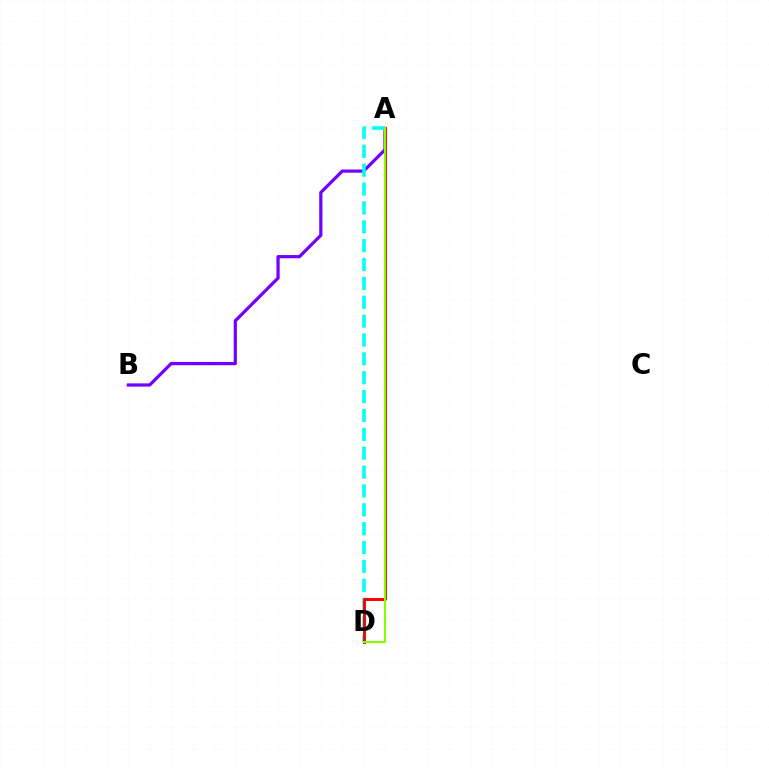{('A', 'B'): [{'color': '#7200ff', 'line_style': 'solid', 'thickness': 2.32}], ('A', 'D'): [{'color': '#00fff6', 'line_style': 'dashed', 'thickness': 2.56}, {'color': '#ff0000', 'line_style': 'solid', 'thickness': 2.12}, {'color': '#84ff00', 'line_style': 'solid', 'thickness': 1.55}]}